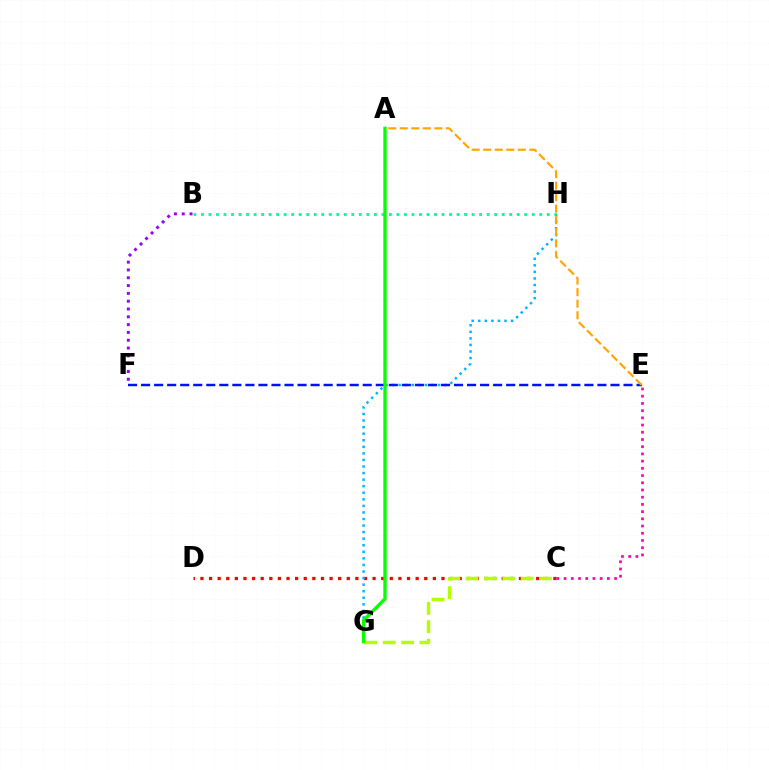{('C', 'D'): [{'color': '#ff0000', 'line_style': 'dotted', 'thickness': 2.34}], ('G', 'H'): [{'color': '#00b5ff', 'line_style': 'dotted', 'thickness': 1.78}], ('E', 'F'): [{'color': '#0010ff', 'line_style': 'dashed', 'thickness': 1.77}], ('C', 'G'): [{'color': '#b3ff00', 'line_style': 'dashed', 'thickness': 2.49}], ('B', 'F'): [{'color': '#9b00ff', 'line_style': 'dotted', 'thickness': 2.12}], ('B', 'H'): [{'color': '#00ff9d', 'line_style': 'dotted', 'thickness': 2.04}], ('A', 'G'): [{'color': '#08ff00', 'line_style': 'solid', 'thickness': 2.41}], ('A', 'E'): [{'color': '#ffa500', 'line_style': 'dashed', 'thickness': 1.57}], ('C', 'E'): [{'color': '#ff00bd', 'line_style': 'dotted', 'thickness': 1.96}]}